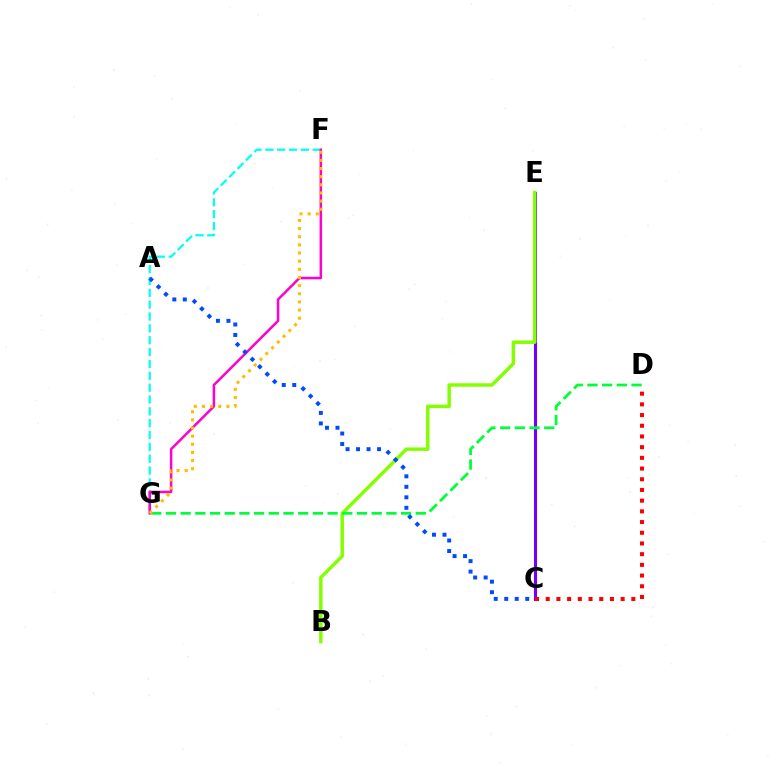{('F', 'G'): [{'color': '#00fff6', 'line_style': 'dashed', 'thickness': 1.61}, {'color': '#ff00cf', 'line_style': 'solid', 'thickness': 1.8}, {'color': '#ffbd00', 'line_style': 'dotted', 'thickness': 2.21}], ('C', 'E'): [{'color': '#7200ff', 'line_style': 'solid', 'thickness': 2.23}], ('B', 'E'): [{'color': '#84ff00', 'line_style': 'solid', 'thickness': 2.49}], ('D', 'G'): [{'color': '#00ff39', 'line_style': 'dashed', 'thickness': 2.0}], ('C', 'D'): [{'color': '#ff0000', 'line_style': 'dotted', 'thickness': 2.91}], ('A', 'C'): [{'color': '#004bff', 'line_style': 'dotted', 'thickness': 2.85}]}